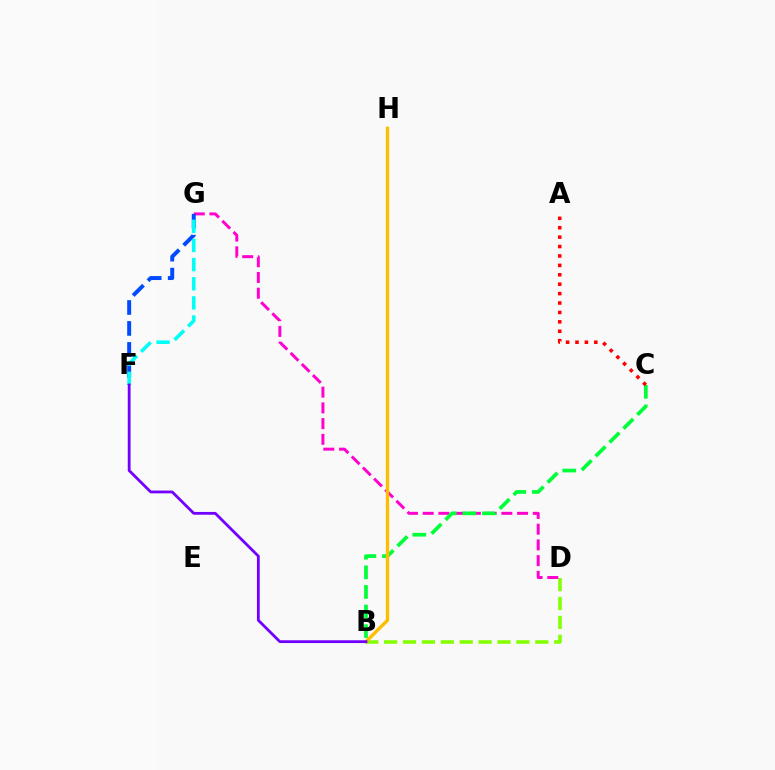{('B', 'D'): [{'color': '#84ff00', 'line_style': 'dashed', 'thickness': 2.57}], ('D', 'G'): [{'color': '#ff00cf', 'line_style': 'dashed', 'thickness': 2.14}], ('F', 'G'): [{'color': '#004bff', 'line_style': 'dashed', 'thickness': 2.85}, {'color': '#00fff6', 'line_style': 'dashed', 'thickness': 2.6}], ('B', 'C'): [{'color': '#00ff39', 'line_style': 'dashed', 'thickness': 2.66}], ('A', 'C'): [{'color': '#ff0000', 'line_style': 'dotted', 'thickness': 2.56}], ('B', 'H'): [{'color': '#ffbd00', 'line_style': 'solid', 'thickness': 2.39}], ('B', 'F'): [{'color': '#7200ff', 'line_style': 'solid', 'thickness': 2.01}]}